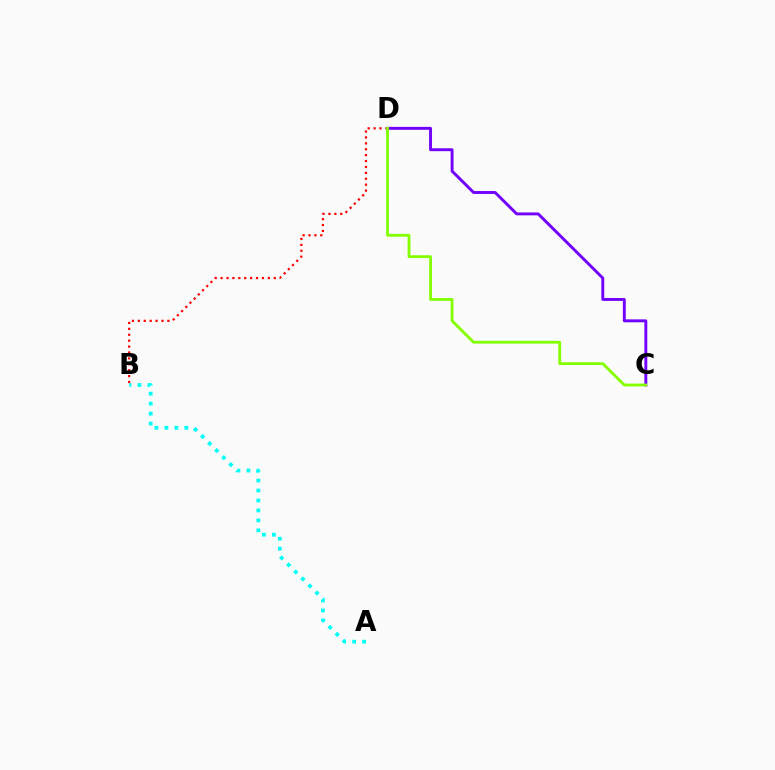{('B', 'D'): [{'color': '#ff0000', 'line_style': 'dotted', 'thickness': 1.6}], ('A', 'B'): [{'color': '#00fff6', 'line_style': 'dotted', 'thickness': 2.71}], ('C', 'D'): [{'color': '#7200ff', 'line_style': 'solid', 'thickness': 2.1}, {'color': '#84ff00', 'line_style': 'solid', 'thickness': 2.03}]}